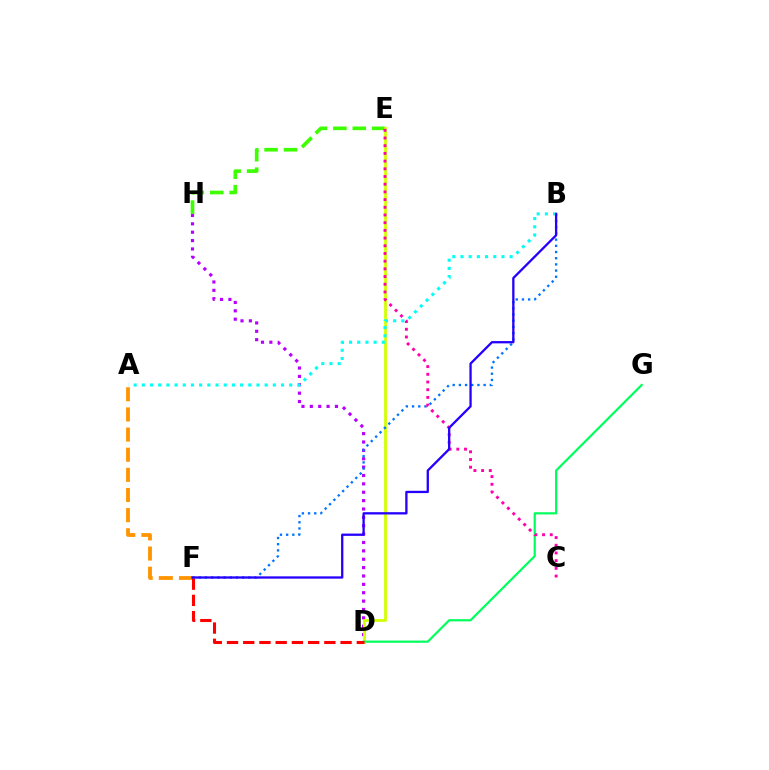{('E', 'H'): [{'color': '#3dff00', 'line_style': 'dashed', 'thickness': 2.64}], ('D', 'H'): [{'color': '#b900ff', 'line_style': 'dotted', 'thickness': 2.28}], ('A', 'F'): [{'color': '#ff9400', 'line_style': 'dashed', 'thickness': 2.74}], ('D', 'E'): [{'color': '#d1ff00', 'line_style': 'solid', 'thickness': 1.99}], ('D', 'G'): [{'color': '#00ff5c', 'line_style': 'solid', 'thickness': 1.58}], ('B', 'F'): [{'color': '#0074ff', 'line_style': 'dotted', 'thickness': 1.68}, {'color': '#2500ff', 'line_style': 'solid', 'thickness': 1.65}], ('D', 'F'): [{'color': '#ff0000', 'line_style': 'dashed', 'thickness': 2.2}], ('C', 'E'): [{'color': '#ff00ac', 'line_style': 'dotted', 'thickness': 2.09}], ('A', 'B'): [{'color': '#00fff6', 'line_style': 'dotted', 'thickness': 2.22}]}